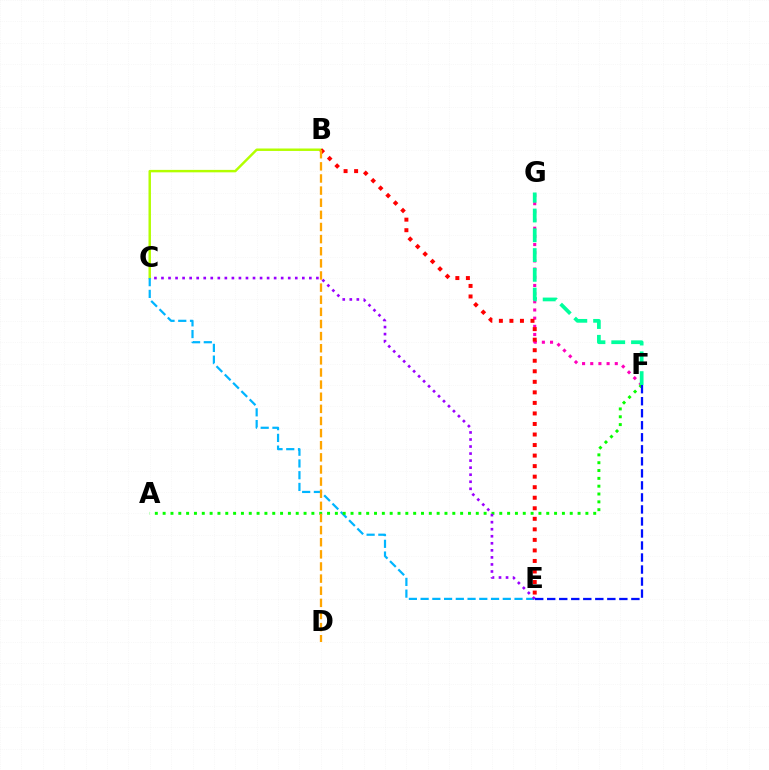{('B', 'C'): [{'color': '#b3ff00', 'line_style': 'solid', 'thickness': 1.77}], ('F', 'G'): [{'color': '#ff00bd', 'line_style': 'dotted', 'thickness': 2.22}, {'color': '#00ff9d', 'line_style': 'dashed', 'thickness': 2.69}], ('C', 'E'): [{'color': '#00b5ff', 'line_style': 'dashed', 'thickness': 1.59}, {'color': '#9b00ff', 'line_style': 'dotted', 'thickness': 1.91}], ('A', 'F'): [{'color': '#08ff00', 'line_style': 'dotted', 'thickness': 2.13}], ('B', 'E'): [{'color': '#ff0000', 'line_style': 'dotted', 'thickness': 2.86}], ('E', 'F'): [{'color': '#0010ff', 'line_style': 'dashed', 'thickness': 1.63}], ('B', 'D'): [{'color': '#ffa500', 'line_style': 'dashed', 'thickness': 1.65}]}